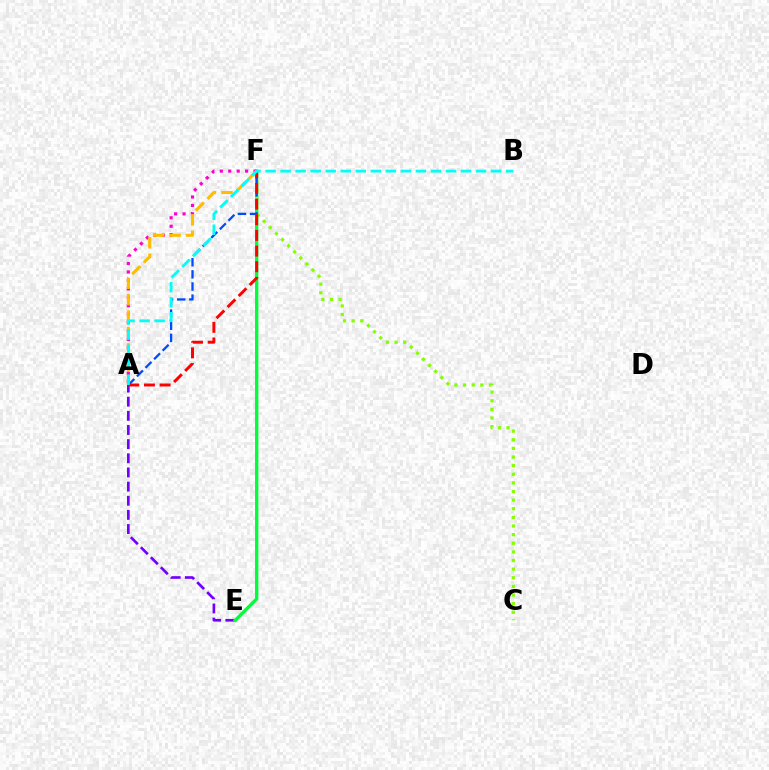{('A', 'E'): [{'color': '#7200ff', 'line_style': 'dashed', 'thickness': 1.92}], ('E', 'F'): [{'color': '#00ff39', 'line_style': 'solid', 'thickness': 2.4}], ('A', 'F'): [{'color': '#ff00cf', 'line_style': 'dotted', 'thickness': 2.29}, {'color': '#004bff', 'line_style': 'dashed', 'thickness': 1.65}, {'color': '#ffbd00', 'line_style': 'dashed', 'thickness': 2.23}, {'color': '#ff0000', 'line_style': 'dashed', 'thickness': 2.13}], ('C', 'F'): [{'color': '#84ff00', 'line_style': 'dotted', 'thickness': 2.34}], ('A', 'B'): [{'color': '#00fff6', 'line_style': 'dashed', 'thickness': 2.04}]}